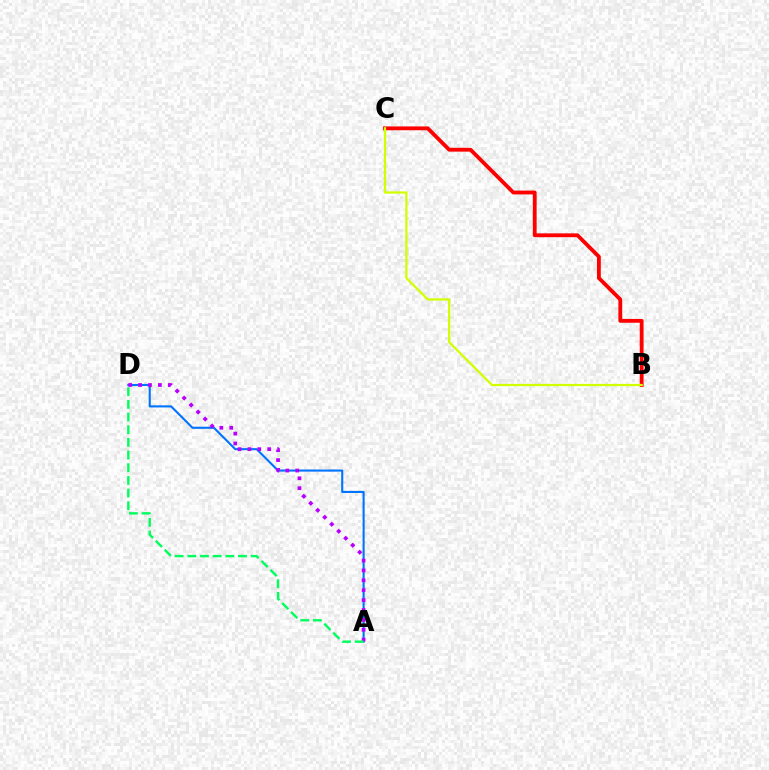{('A', 'D'): [{'color': '#0074ff', 'line_style': 'solid', 'thickness': 1.51}, {'color': '#b900ff', 'line_style': 'dotted', 'thickness': 2.69}, {'color': '#00ff5c', 'line_style': 'dashed', 'thickness': 1.72}], ('B', 'C'): [{'color': '#ff0000', 'line_style': 'solid', 'thickness': 2.75}, {'color': '#d1ff00', 'line_style': 'solid', 'thickness': 1.62}]}